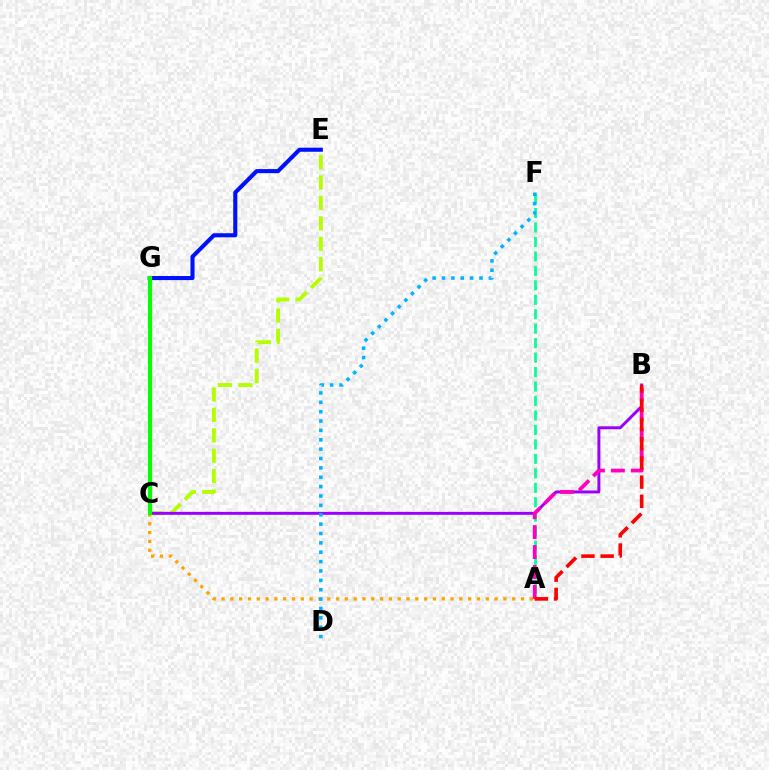{('C', 'E'): [{'color': '#b3ff00', 'line_style': 'dashed', 'thickness': 2.77}], ('A', 'F'): [{'color': '#00ff9d', 'line_style': 'dashed', 'thickness': 1.96}], ('B', 'C'): [{'color': '#9b00ff', 'line_style': 'solid', 'thickness': 2.12}], ('A', 'C'): [{'color': '#ffa500', 'line_style': 'dotted', 'thickness': 2.39}], ('E', 'G'): [{'color': '#0010ff', 'line_style': 'solid', 'thickness': 2.93}], ('A', 'B'): [{'color': '#ff00bd', 'line_style': 'dashed', 'thickness': 2.71}, {'color': '#ff0000', 'line_style': 'dashed', 'thickness': 2.61}], ('D', 'F'): [{'color': '#00b5ff', 'line_style': 'dotted', 'thickness': 2.55}], ('C', 'G'): [{'color': '#08ff00', 'line_style': 'solid', 'thickness': 2.99}]}